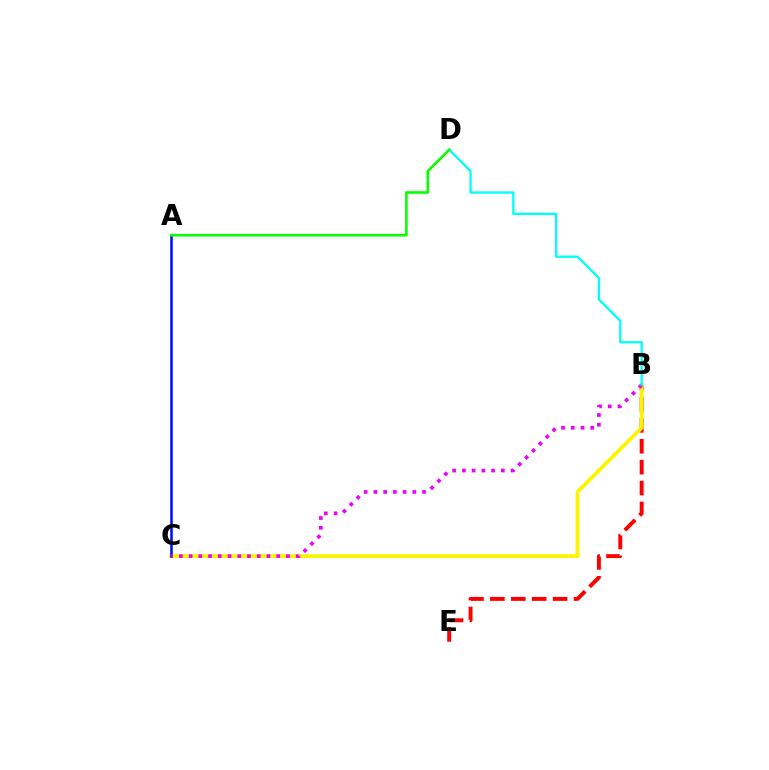{('B', 'E'): [{'color': '#ff0000', 'line_style': 'dashed', 'thickness': 2.84}], ('B', 'C'): [{'color': '#fcf500', 'line_style': 'solid', 'thickness': 2.74}, {'color': '#ee00ff', 'line_style': 'dotted', 'thickness': 2.65}], ('A', 'C'): [{'color': '#0010ff', 'line_style': 'solid', 'thickness': 1.86}], ('B', 'D'): [{'color': '#00fff6', 'line_style': 'solid', 'thickness': 1.66}], ('A', 'D'): [{'color': '#08ff00', 'line_style': 'solid', 'thickness': 1.88}]}